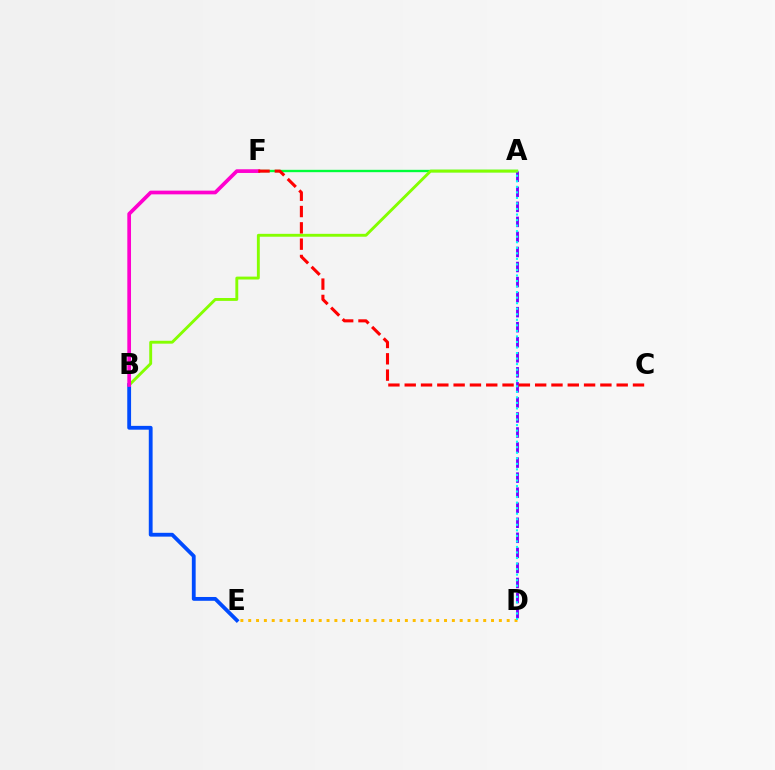{('A', 'F'): [{'color': '#00ff39', 'line_style': 'solid', 'thickness': 1.69}], ('A', 'D'): [{'color': '#7200ff', 'line_style': 'dashed', 'thickness': 2.04}, {'color': '#00fff6', 'line_style': 'dotted', 'thickness': 1.51}], ('D', 'E'): [{'color': '#ffbd00', 'line_style': 'dotted', 'thickness': 2.13}], ('A', 'B'): [{'color': '#84ff00', 'line_style': 'solid', 'thickness': 2.08}], ('B', 'E'): [{'color': '#004bff', 'line_style': 'solid', 'thickness': 2.75}], ('B', 'F'): [{'color': '#ff00cf', 'line_style': 'solid', 'thickness': 2.66}], ('C', 'F'): [{'color': '#ff0000', 'line_style': 'dashed', 'thickness': 2.22}]}